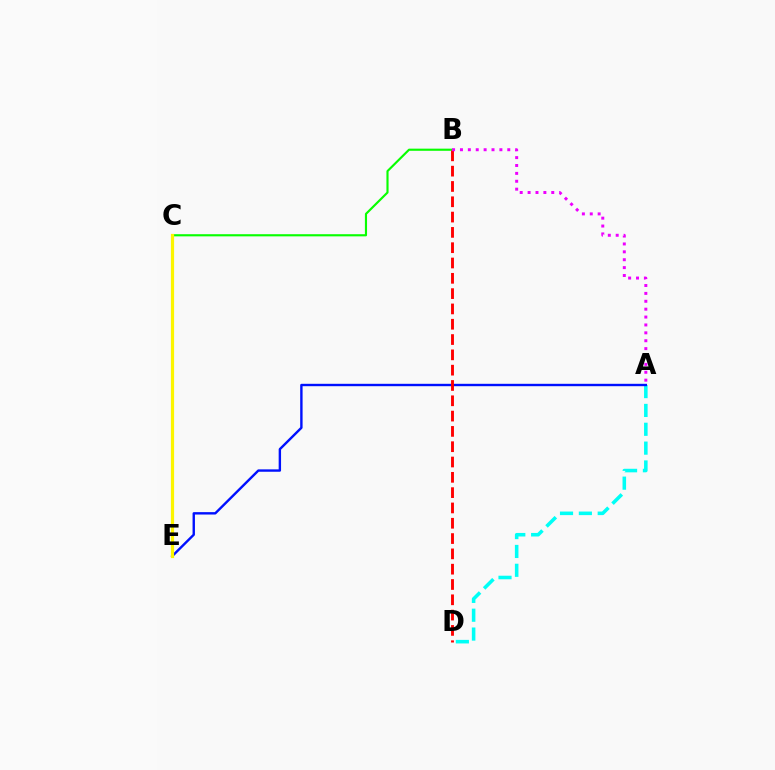{('B', 'C'): [{'color': '#08ff00', 'line_style': 'solid', 'thickness': 1.55}], ('A', 'D'): [{'color': '#00fff6', 'line_style': 'dashed', 'thickness': 2.56}], ('A', 'E'): [{'color': '#0010ff', 'line_style': 'solid', 'thickness': 1.72}], ('B', 'D'): [{'color': '#ff0000', 'line_style': 'dashed', 'thickness': 2.08}], ('A', 'B'): [{'color': '#ee00ff', 'line_style': 'dotted', 'thickness': 2.14}], ('C', 'E'): [{'color': '#fcf500', 'line_style': 'solid', 'thickness': 2.31}]}